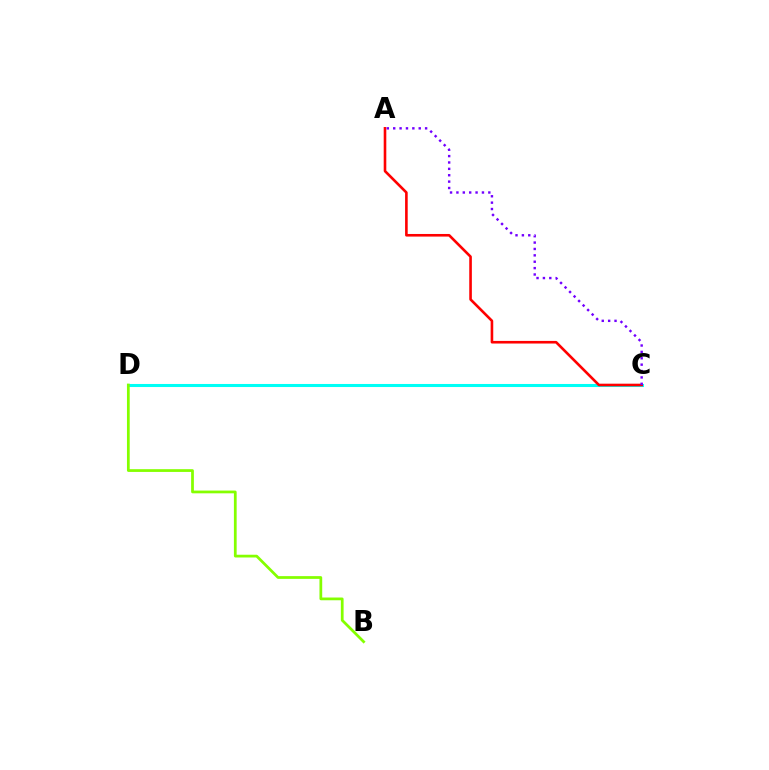{('C', 'D'): [{'color': '#00fff6', 'line_style': 'solid', 'thickness': 2.2}], ('B', 'D'): [{'color': '#84ff00', 'line_style': 'solid', 'thickness': 1.98}], ('A', 'C'): [{'color': '#ff0000', 'line_style': 'solid', 'thickness': 1.88}, {'color': '#7200ff', 'line_style': 'dotted', 'thickness': 1.73}]}